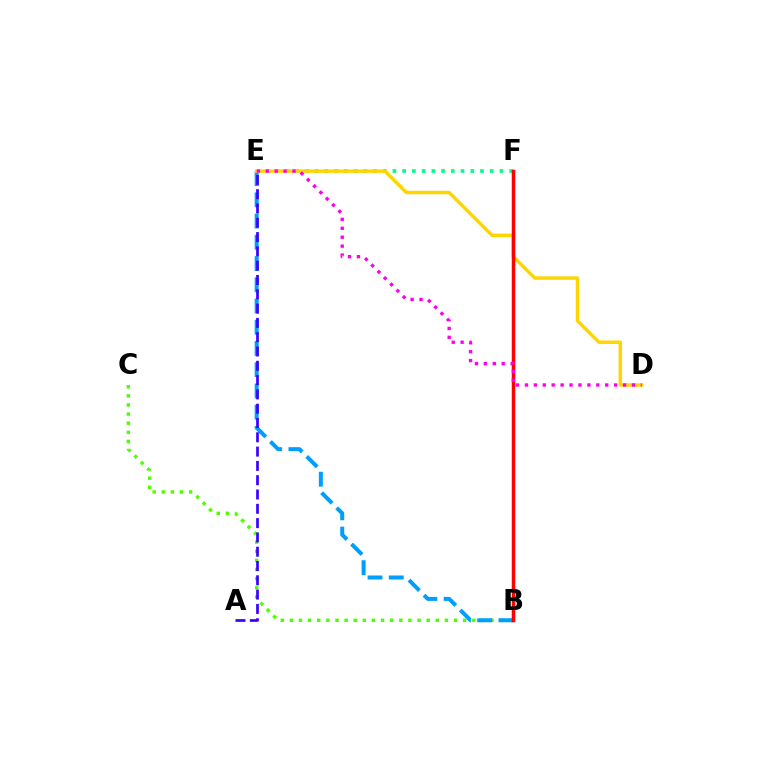{('E', 'F'): [{'color': '#00ff86', 'line_style': 'dotted', 'thickness': 2.64}], ('B', 'C'): [{'color': '#4fff00', 'line_style': 'dotted', 'thickness': 2.48}], ('B', 'E'): [{'color': '#009eff', 'line_style': 'dashed', 'thickness': 2.88}], ('D', 'E'): [{'color': '#ffd500', 'line_style': 'solid', 'thickness': 2.49}, {'color': '#ff00ed', 'line_style': 'dotted', 'thickness': 2.42}], ('B', 'F'): [{'color': '#ff0000', 'line_style': 'solid', 'thickness': 2.51}], ('A', 'E'): [{'color': '#3700ff', 'line_style': 'dashed', 'thickness': 1.94}]}